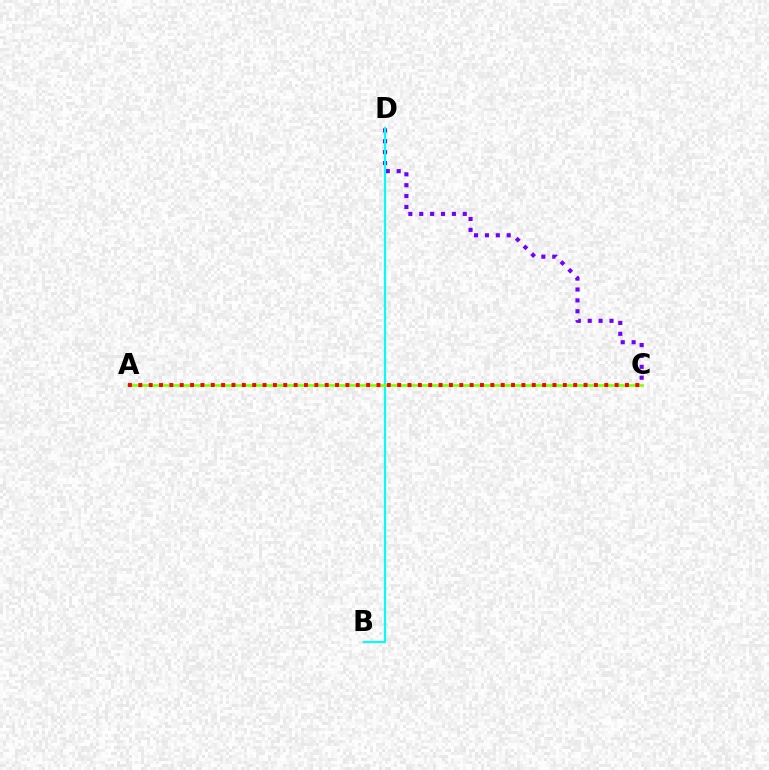{('C', 'D'): [{'color': '#7200ff', 'line_style': 'dotted', 'thickness': 2.96}], ('B', 'D'): [{'color': '#00fff6', 'line_style': 'solid', 'thickness': 1.55}], ('A', 'C'): [{'color': '#84ff00', 'line_style': 'solid', 'thickness': 1.93}, {'color': '#ff0000', 'line_style': 'dotted', 'thickness': 2.81}]}